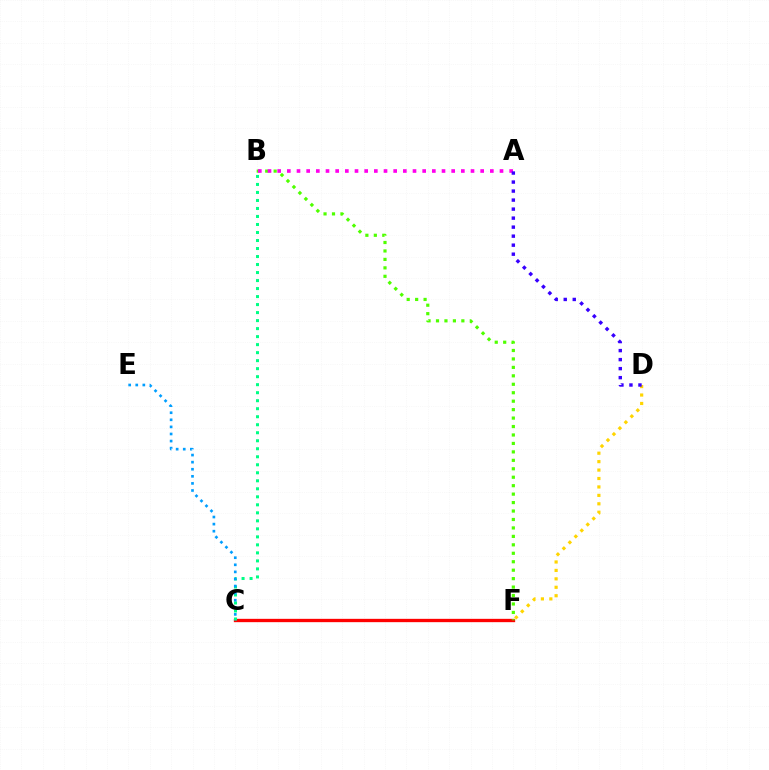{('C', 'F'): [{'color': '#ff0000', 'line_style': 'solid', 'thickness': 2.4}], ('B', 'C'): [{'color': '#00ff86', 'line_style': 'dotted', 'thickness': 2.18}], ('C', 'E'): [{'color': '#009eff', 'line_style': 'dotted', 'thickness': 1.92}], ('D', 'F'): [{'color': '#ffd500', 'line_style': 'dotted', 'thickness': 2.29}], ('B', 'F'): [{'color': '#4fff00', 'line_style': 'dotted', 'thickness': 2.3}], ('A', 'B'): [{'color': '#ff00ed', 'line_style': 'dotted', 'thickness': 2.63}], ('A', 'D'): [{'color': '#3700ff', 'line_style': 'dotted', 'thickness': 2.45}]}